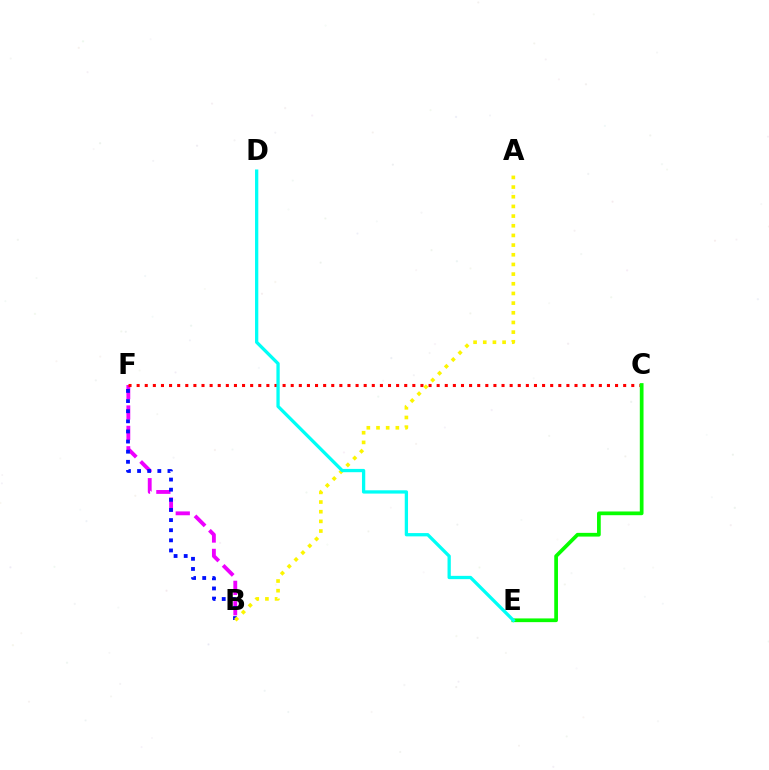{('B', 'F'): [{'color': '#ee00ff', 'line_style': 'dashed', 'thickness': 2.77}, {'color': '#0010ff', 'line_style': 'dotted', 'thickness': 2.75}], ('C', 'F'): [{'color': '#ff0000', 'line_style': 'dotted', 'thickness': 2.2}], ('C', 'E'): [{'color': '#08ff00', 'line_style': 'solid', 'thickness': 2.68}], ('A', 'B'): [{'color': '#fcf500', 'line_style': 'dotted', 'thickness': 2.63}], ('D', 'E'): [{'color': '#00fff6', 'line_style': 'solid', 'thickness': 2.37}]}